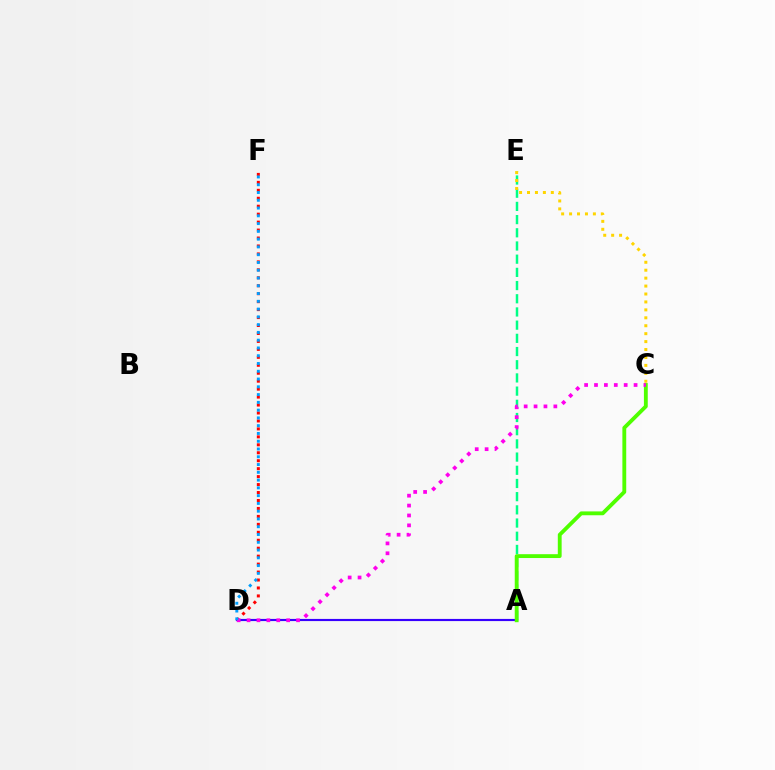{('A', 'D'): [{'color': '#3700ff', 'line_style': 'solid', 'thickness': 1.55}], ('D', 'F'): [{'color': '#ff0000', 'line_style': 'dotted', 'thickness': 2.16}, {'color': '#009eff', 'line_style': 'dotted', 'thickness': 2.11}], ('A', 'E'): [{'color': '#00ff86', 'line_style': 'dashed', 'thickness': 1.79}], ('A', 'C'): [{'color': '#4fff00', 'line_style': 'solid', 'thickness': 2.77}], ('C', 'D'): [{'color': '#ff00ed', 'line_style': 'dotted', 'thickness': 2.69}], ('C', 'E'): [{'color': '#ffd500', 'line_style': 'dotted', 'thickness': 2.16}]}